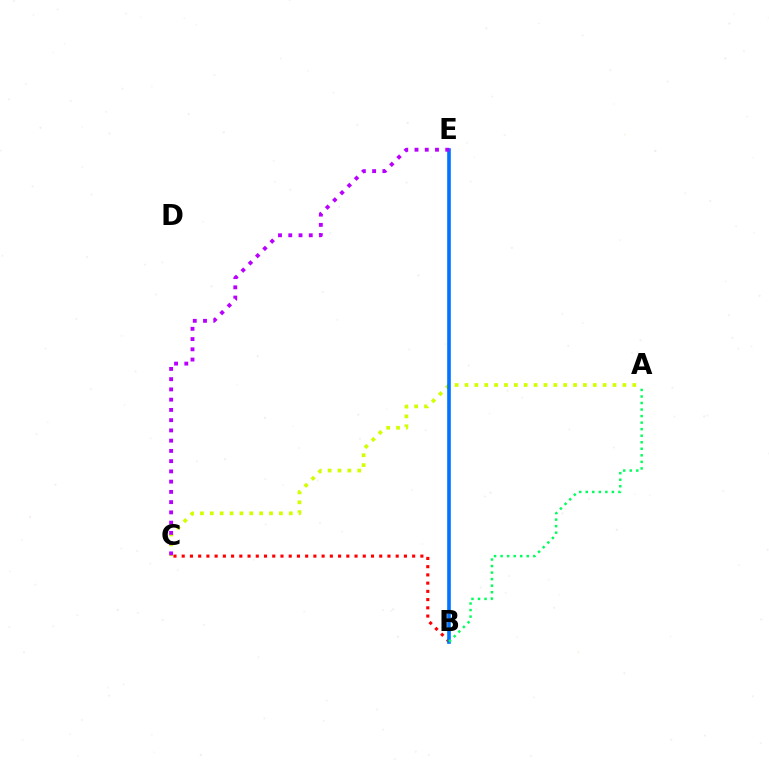{('B', 'C'): [{'color': '#ff0000', 'line_style': 'dotted', 'thickness': 2.24}], ('A', 'C'): [{'color': '#d1ff00', 'line_style': 'dotted', 'thickness': 2.68}], ('B', 'E'): [{'color': '#0074ff', 'line_style': 'solid', 'thickness': 2.61}], ('C', 'E'): [{'color': '#b900ff', 'line_style': 'dotted', 'thickness': 2.78}], ('A', 'B'): [{'color': '#00ff5c', 'line_style': 'dotted', 'thickness': 1.78}]}